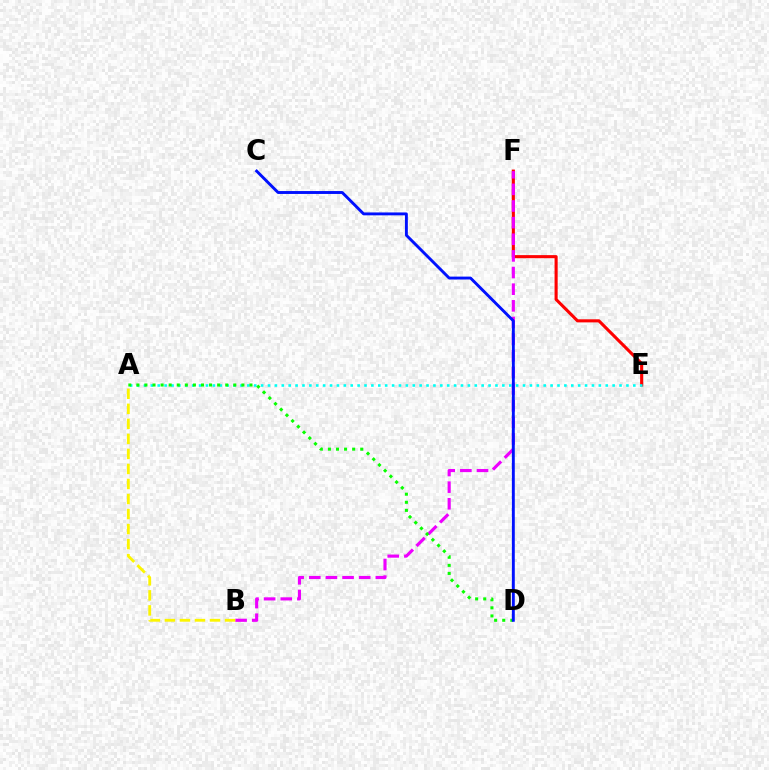{('E', 'F'): [{'color': '#ff0000', 'line_style': 'solid', 'thickness': 2.23}], ('B', 'F'): [{'color': '#ee00ff', 'line_style': 'dashed', 'thickness': 2.26}], ('A', 'E'): [{'color': '#00fff6', 'line_style': 'dotted', 'thickness': 1.87}], ('A', 'B'): [{'color': '#fcf500', 'line_style': 'dashed', 'thickness': 2.04}], ('A', 'D'): [{'color': '#08ff00', 'line_style': 'dotted', 'thickness': 2.2}], ('C', 'D'): [{'color': '#0010ff', 'line_style': 'solid', 'thickness': 2.09}]}